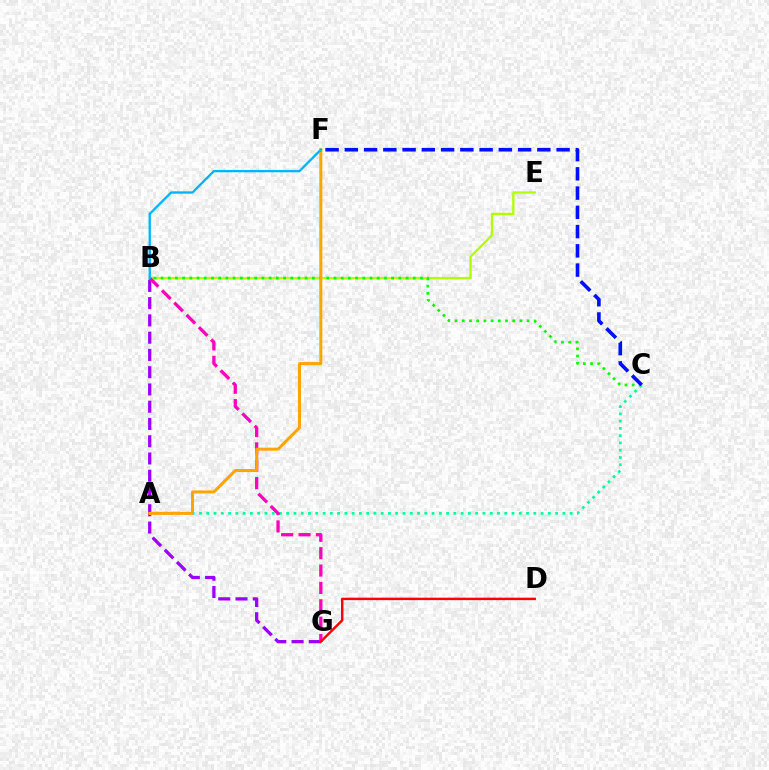{('B', 'G'): [{'color': '#9b00ff', 'line_style': 'dashed', 'thickness': 2.34}, {'color': '#ff00bd', 'line_style': 'dashed', 'thickness': 2.36}], ('B', 'E'): [{'color': '#b3ff00', 'line_style': 'solid', 'thickness': 1.66}], ('B', 'C'): [{'color': '#08ff00', 'line_style': 'dotted', 'thickness': 1.96}], ('A', 'C'): [{'color': '#00ff9d', 'line_style': 'dotted', 'thickness': 1.97}], ('C', 'F'): [{'color': '#0010ff', 'line_style': 'dashed', 'thickness': 2.62}], ('D', 'G'): [{'color': '#ff0000', 'line_style': 'solid', 'thickness': 1.74}], ('A', 'F'): [{'color': '#ffa500', 'line_style': 'solid', 'thickness': 2.18}], ('B', 'F'): [{'color': '#00b5ff', 'line_style': 'solid', 'thickness': 1.68}]}